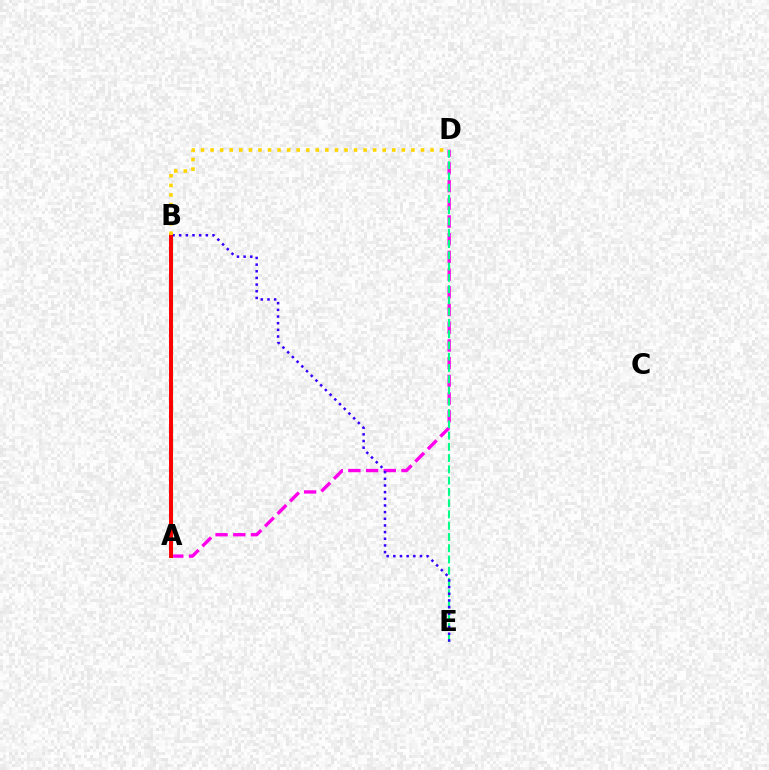{('A', 'B'): [{'color': '#009eff', 'line_style': 'dotted', 'thickness': 2.89}, {'color': '#4fff00', 'line_style': 'solid', 'thickness': 2.27}, {'color': '#ff0000', 'line_style': 'solid', 'thickness': 2.84}], ('A', 'D'): [{'color': '#ff00ed', 'line_style': 'dashed', 'thickness': 2.41}], ('D', 'E'): [{'color': '#00ff86', 'line_style': 'dashed', 'thickness': 1.53}], ('B', 'E'): [{'color': '#3700ff', 'line_style': 'dotted', 'thickness': 1.81}], ('B', 'D'): [{'color': '#ffd500', 'line_style': 'dotted', 'thickness': 2.6}]}